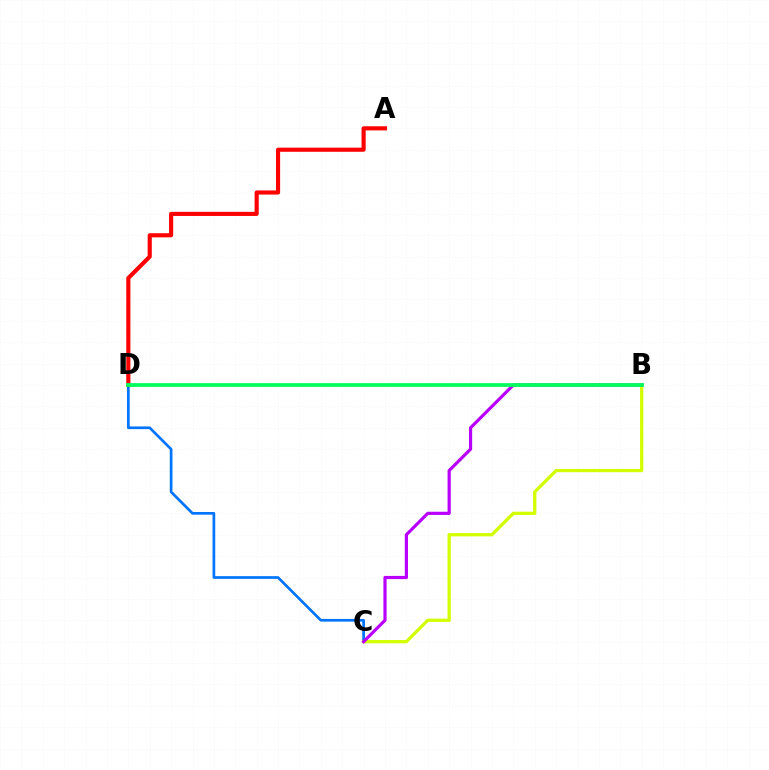{('C', 'D'): [{'color': '#0074ff', 'line_style': 'solid', 'thickness': 1.94}], ('A', 'D'): [{'color': '#ff0000', 'line_style': 'solid', 'thickness': 2.97}], ('B', 'C'): [{'color': '#d1ff00', 'line_style': 'solid', 'thickness': 2.35}, {'color': '#b900ff', 'line_style': 'solid', 'thickness': 2.29}], ('B', 'D'): [{'color': '#00ff5c', 'line_style': 'solid', 'thickness': 2.71}]}